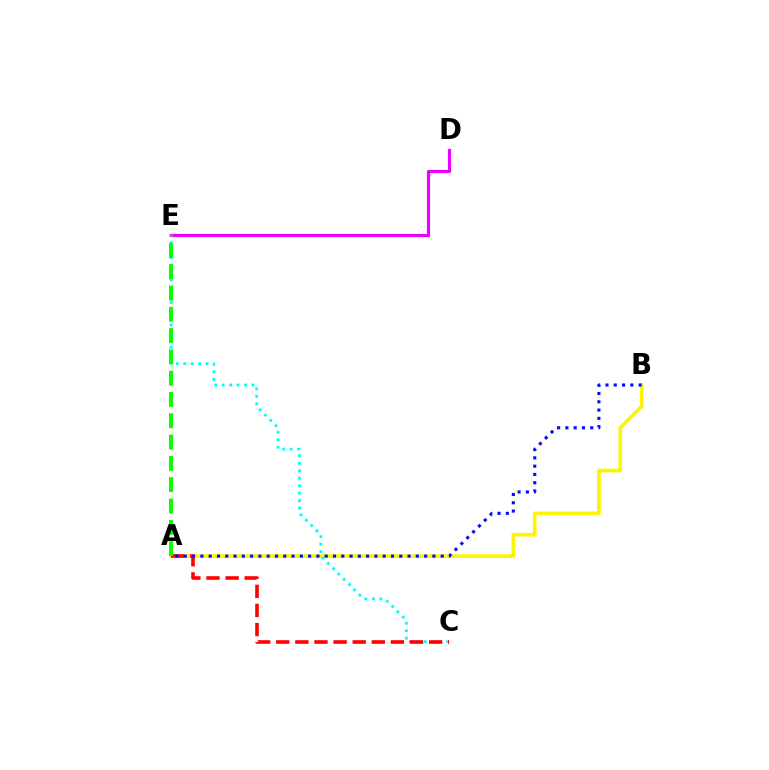{('A', 'B'): [{'color': '#fcf500', 'line_style': 'solid', 'thickness': 2.63}, {'color': '#0010ff', 'line_style': 'dotted', 'thickness': 2.25}], ('C', 'E'): [{'color': '#00fff6', 'line_style': 'dotted', 'thickness': 2.03}], ('D', 'E'): [{'color': '#ee00ff', 'line_style': 'solid', 'thickness': 2.27}], ('A', 'C'): [{'color': '#ff0000', 'line_style': 'dashed', 'thickness': 2.6}], ('A', 'E'): [{'color': '#08ff00', 'line_style': 'dashed', 'thickness': 2.89}]}